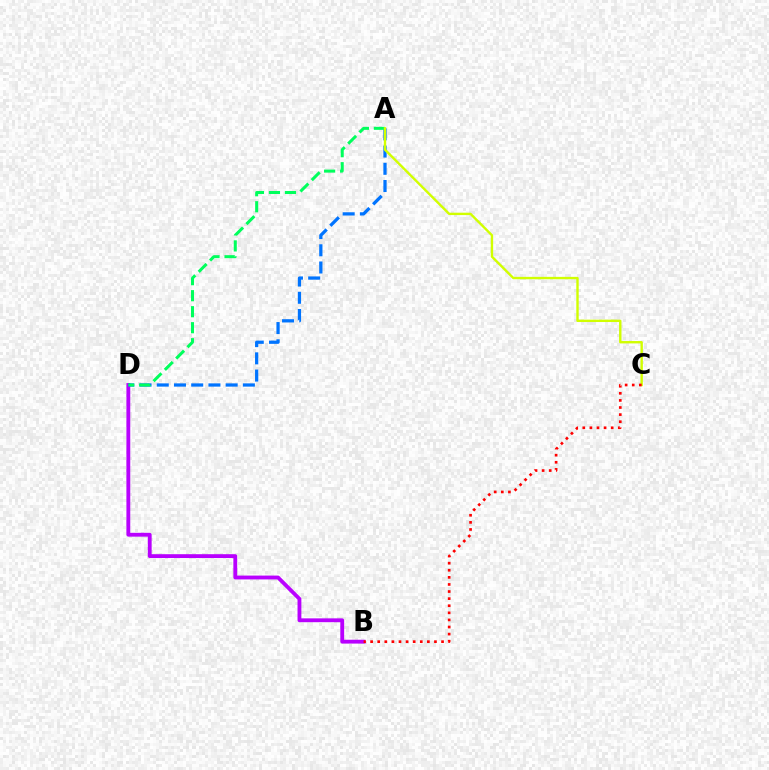{('B', 'D'): [{'color': '#b900ff', 'line_style': 'solid', 'thickness': 2.76}], ('A', 'D'): [{'color': '#0074ff', 'line_style': 'dashed', 'thickness': 2.34}, {'color': '#00ff5c', 'line_style': 'dashed', 'thickness': 2.17}], ('A', 'C'): [{'color': '#d1ff00', 'line_style': 'solid', 'thickness': 1.72}], ('B', 'C'): [{'color': '#ff0000', 'line_style': 'dotted', 'thickness': 1.93}]}